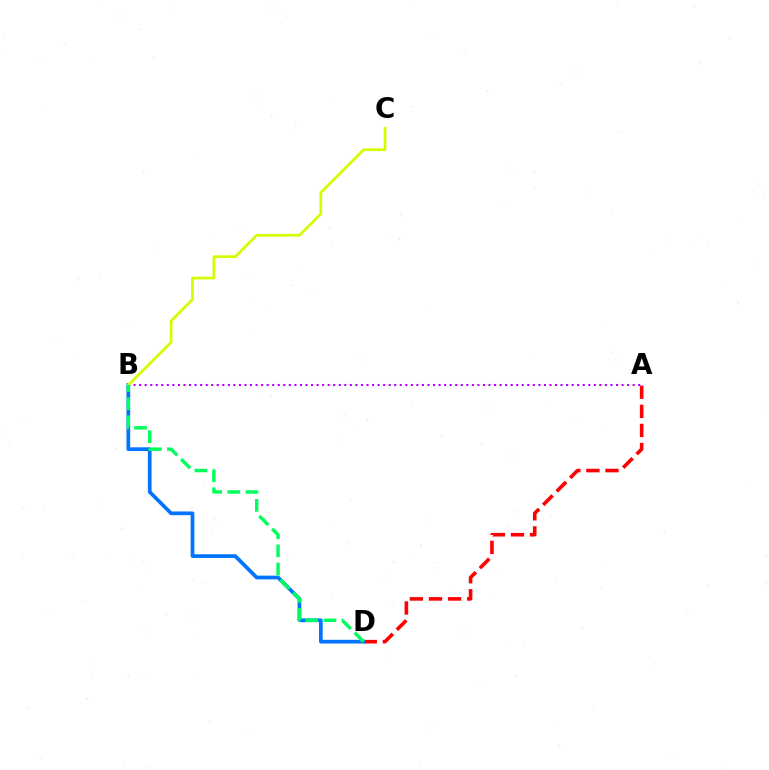{('A', 'D'): [{'color': '#ff0000', 'line_style': 'dashed', 'thickness': 2.59}], ('B', 'D'): [{'color': '#0074ff', 'line_style': 'solid', 'thickness': 2.67}, {'color': '#00ff5c', 'line_style': 'dashed', 'thickness': 2.46}], ('A', 'B'): [{'color': '#b900ff', 'line_style': 'dotted', 'thickness': 1.51}], ('B', 'C'): [{'color': '#d1ff00', 'line_style': 'solid', 'thickness': 1.96}]}